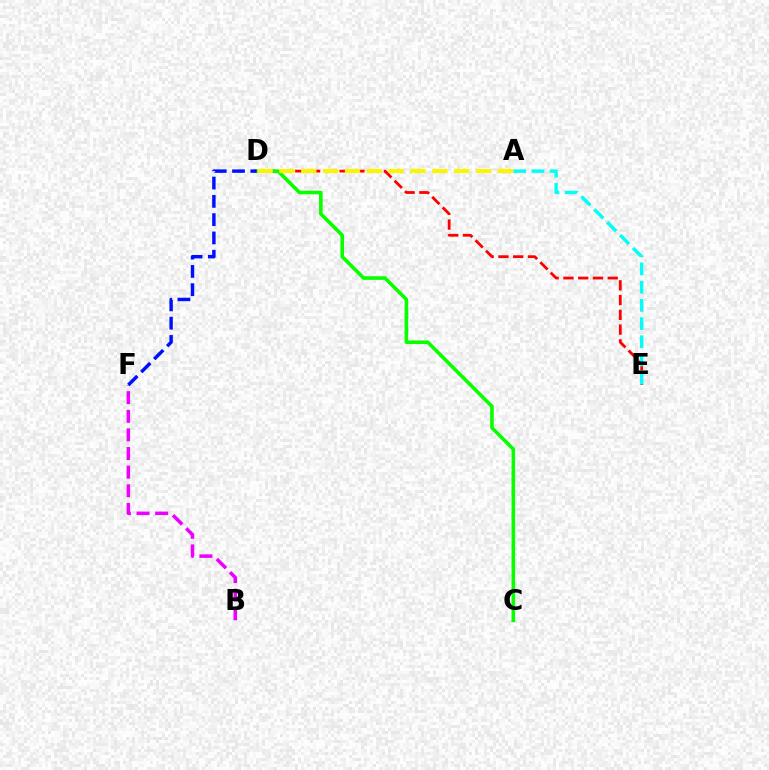{('D', 'E'): [{'color': '#ff0000', 'line_style': 'dashed', 'thickness': 2.01}], ('C', 'D'): [{'color': '#08ff00', 'line_style': 'solid', 'thickness': 2.58}], ('B', 'F'): [{'color': '#ee00ff', 'line_style': 'dashed', 'thickness': 2.53}], ('A', 'E'): [{'color': '#00fff6', 'line_style': 'dashed', 'thickness': 2.47}], ('A', 'D'): [{'color': '#fcf500', 'line_style': 'dashed', 'thickness': 2.97}], ('D', 'F'): [{'color': '#0010ff', 'line_style': 'dashed', 'thickness': 2.48}]}